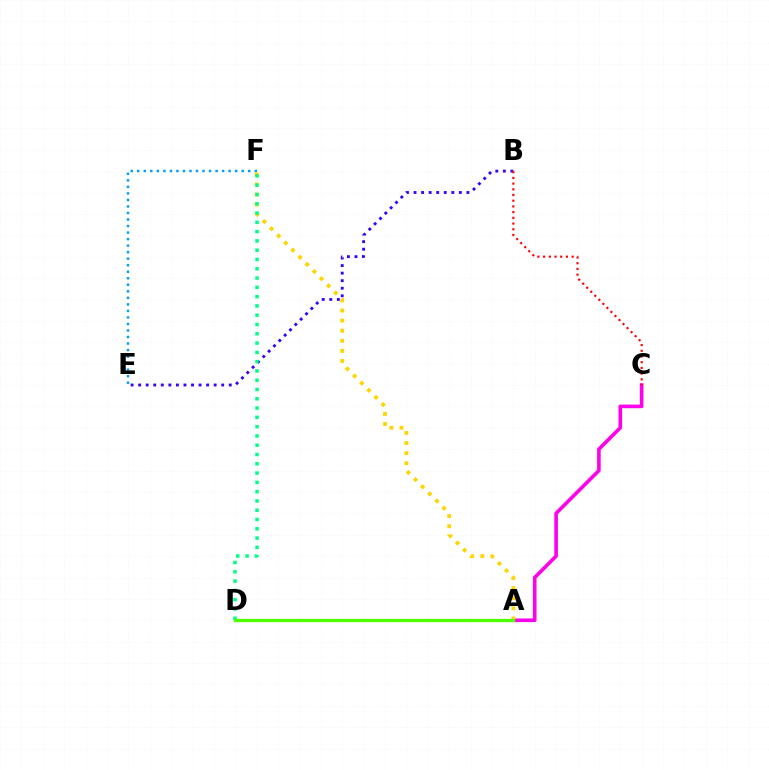{('B', 'E'): [{'color': '#3700ff', 'line_style': 'dotted', 'thickness': 2.05}], ('A', 'C'): [{'color': '#ff00ed', 'line_style': 'solid', 'thickness': 2.6}], ('E', 'F'): [{'color': '#009eff', 'line_style': 'dotted', 'thickness': 1.77}], ('B', 'C'): [{'color': '#ff0000', 'line_style': 'dotted', 'thickness': 1.55}], ('A', 'F'): [{'color': '#ffd500', 'line_style': 'dotted', 'thickness': 2.74}], ('D', 'F'): [{'color': '#00ff86', 'line_style': 'dotted', 'thickness': 2.52}], ('A', 'D'): [{'color': '#4fff00', 'line_style': 'solid', 'thickness': 2.35}]}